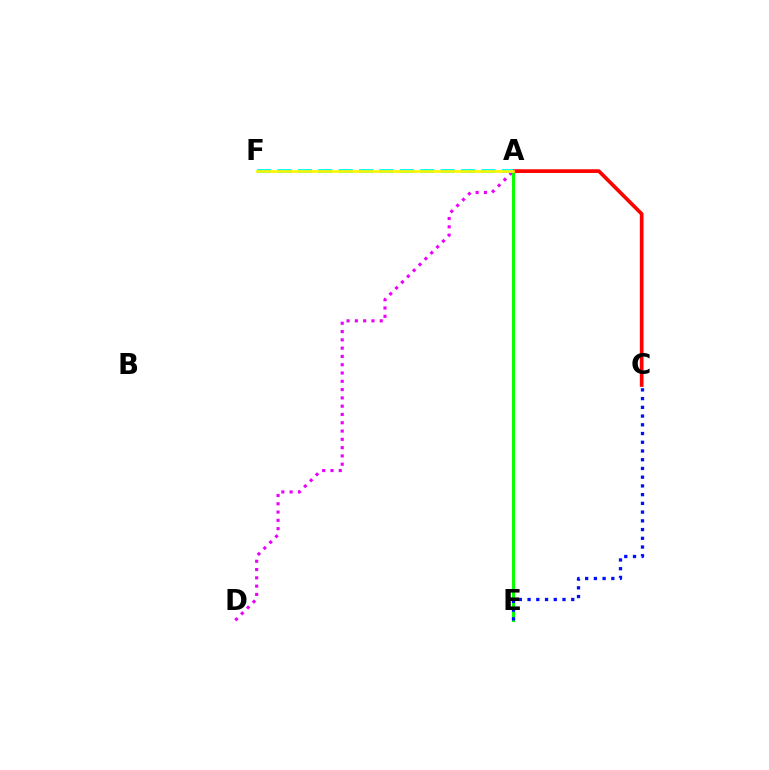{('A', 'D'): [{'color': '#ee00ff', 'line_style': 'dotted', 'thickness': 2.25}], ('A', 'E'): [{'color': '#08ff00', 'line_style': 'solid', 'thickness': 2.18}], ('A', 'C'): [{'color': '#ff0000', 'line_style': 'solid', 'thickness': 2.66}], ('A', 'F'): [{'color': '#00fff6', 'line_style': 'dashed', 'thickness': 2.77}, {'color': '#fcf500', 'line_style': 'solid', 'thickness': 1.92}], ('C', 'E'): [{'color': '#0010ff', 'line_style': 'dotted', 'thickness': 2.37}]}